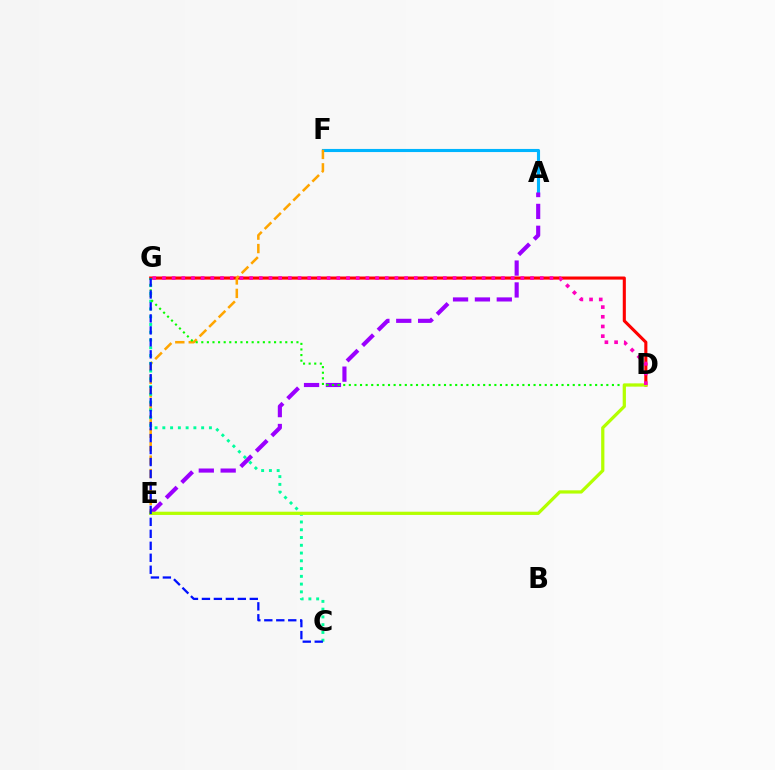{('A', 'F'): [{'color': '#00b5ff', 'line_style': 'solid', 'thickness': 2.24}], ('D', 'G'): [{'color': '#ff0000', 'line_style': 'solid', 'thickness': 2.23}, {'color': '#08ff00', 'line_style': 'dotted', 'thickness': 1.52}, {'color': '#ff00bd', 'line_style': 'dotted', 'thickness': 2.63}], ('E', 'F'): [{'color': '#ffa500', 'line_style': 'dashed', 'thickness': 1.83}], ('A', 'E'): [{'color': '#9b00ff', 'line_style': 'dashed', 'thickness': 2.97}], ('C', 'G'): [{'color': '#00ff9d', 'line_style': 'dotted', 'thickness': 2.11}, {'color': '#0010ff', 'line_style': 'dashed', 'thickness': 1.63}], ('D', 'E'): [{'color': '#b3ff00', 'line_style': 'solid', 'thickness': 2.33}]}